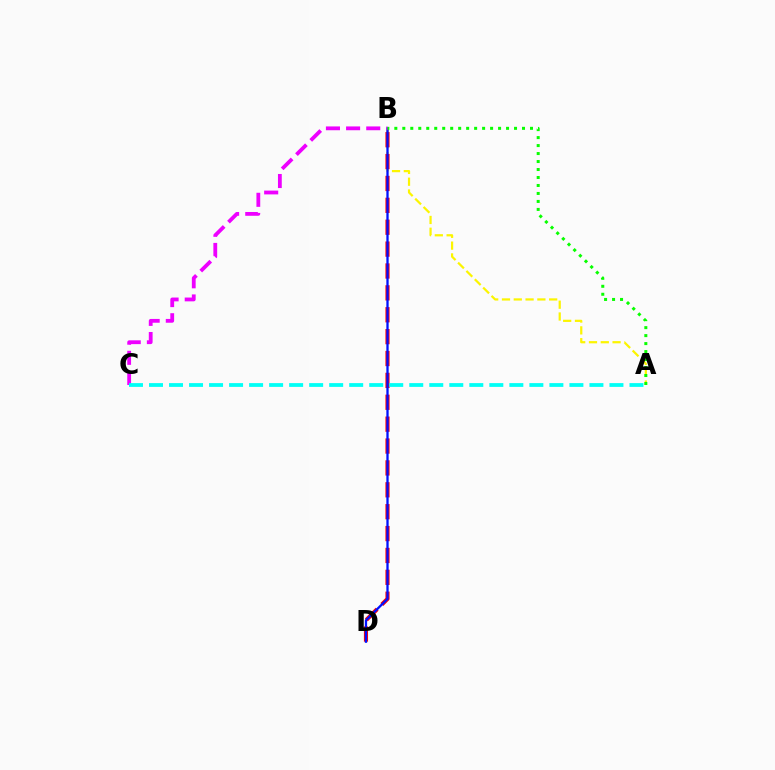{('A', 'B'): [{'color': '#fcf500', 'line_style': 'dashed', 'thickness': 1.6}, {'color': '#08ff00', 'line_style': 'dotted', 'thickness': 2.17}], ('B', 'D'): [{'color': '#ff0000', 'line_style': 'dashed', 'thickness': 2.97}, {'color': '#0010ff', 'line_style': 'solid', 'thickness': 1.65}], ('B', 'C'): [{'color': '#ee00ff', 'line_style': 'dashed', 'thickness': 2.74}], ('A', 'C'): [{'color': '#00fff6', 'line_style': 'dashed', 'thickness': 2.72}]}